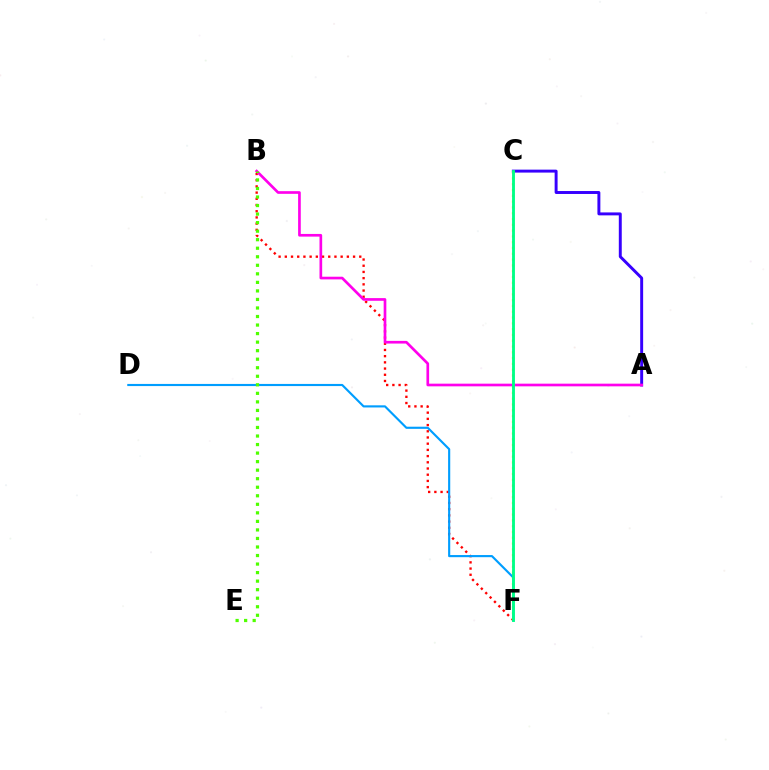{('B', 'F'): [{'color': '#ff0000', 'line_style': 'dotted', 'thickness': 1.69}], ('A', 'C'): [{'color': '#3700ff', 'line_style': 'solid', 'thickness': 2.12}], ('A', 'B'): [{'color': '#ff00ed', 'line_style': 'solid', 'thickness': 1.92}], ('C', 'F'): [{'color': '#ffd500', 'line_style': 'dotted', 'thickness': 1.57}, {'color': '#00ff86', 'line_style': 'solid', 'thickness': 2.06}], ('D', 'F'): [{'color': '#009eff', 'line_style': 'solid', 'thickness': 1.54}], ('B', 'E'): [{'color': '#4fff00', 'line_style': 'dotted', 'thickness': 2.32}]}